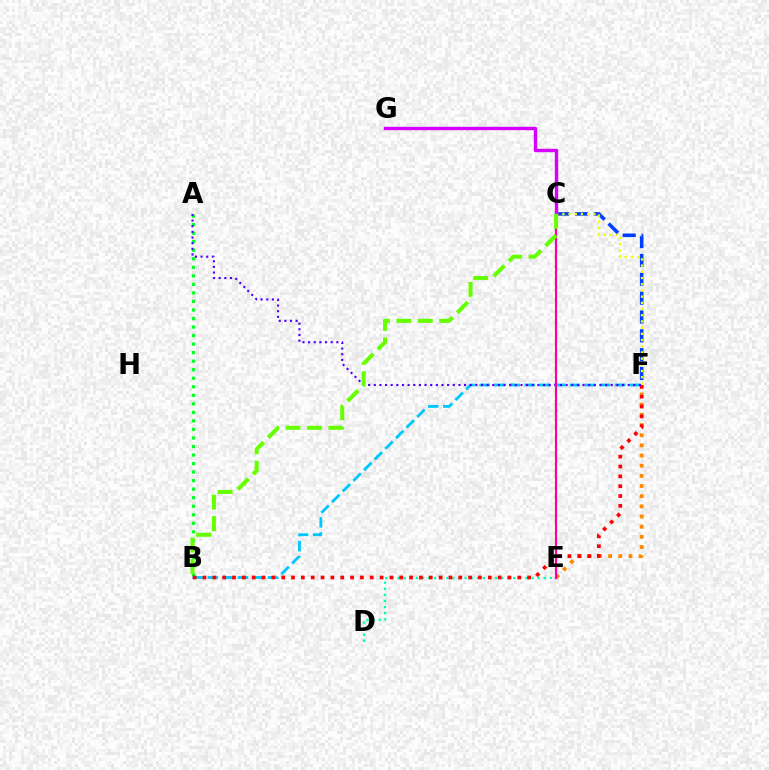{('C', 'F'): [{'color': '#003fff', 'line_style': 'dashed', 'thickness': 2.56}, {'color': '#eeff00', 'line_style': 'dotted', 'thickness': 1.68}], ('A', 'B'): [{'color': '#00ff27', 'line_style': 'dotted', 'thickness': 2.32}], ('B', 'F'): [{'color': '#00c7ff', 'line_style': 'dashed', 'thickness': 2.05}, {'color': '#ff0000', 'line_style': 'dotted', 'thickness': 2.67}], ('E', 'F'): [{'color': '#ff8800', 'line_style': 'dotted', 'thickness': 2.76}], ('D', 'E'): [{'color': '#00ffaf', 'line_style': 'dotted', 'thickness': 1.65}], ('A', 'F'): [{'color': '#4f00ff', 'line_style': 'dotted', 'thickness': 1.53}], ('C', 'E'): [{'color': '#ff00a0', 'line_style': 'solid', 'thickness': 1.56}], ('C', 'G'): [{'color': '#d600ff', 'line_style': 'solid', 'thickness': 2.44}], ('B', 'C'): [{'color': '#66ff00', 'line_style': 'dashed', 'thickness': 2.91}]}